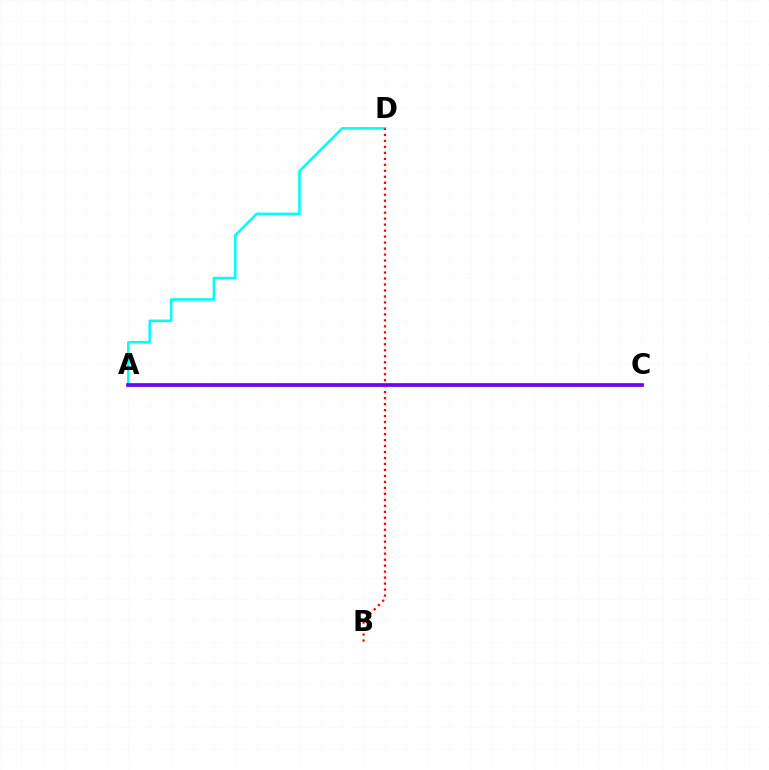{('A', 'D'): [{'color': '#00fff6', 'line_style': 'solid', 'thickness': 1.84}], ('B', 'D'): [{'color': '#ff0000', 'line_style': 'dotted', 'thickness': 1.63}], ('A', 'C'): [{'color': '#84ff00', 'line_style': 'solid', 'thickness': 2.51}, {'color': '#7200ff', 'line_style': 'solid', 'thickness': 2.63}]}